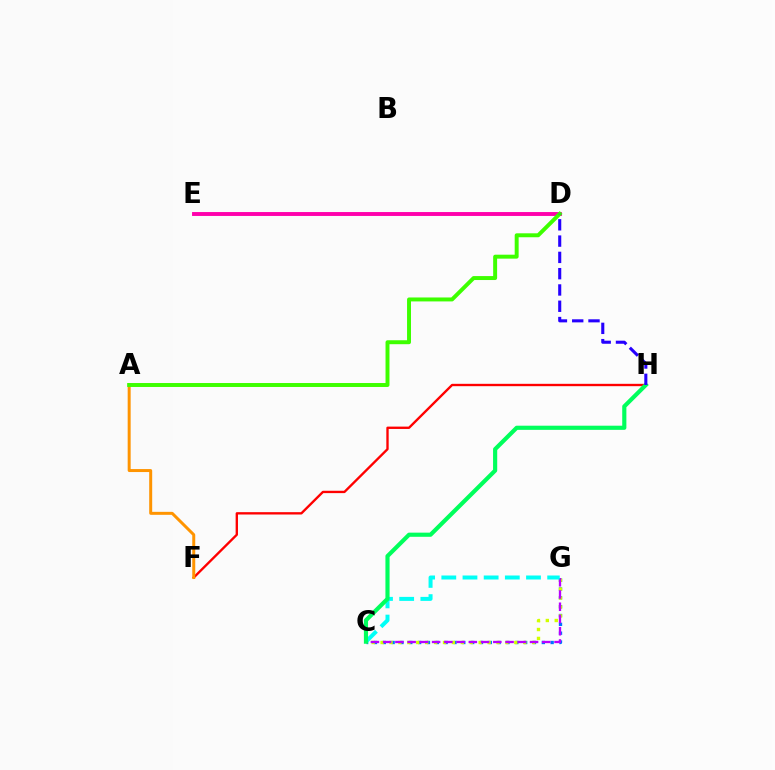{('C', 'G'): [{'color': '#0074ff', 'line_style': 'dotted', 'thickness': 2.4}, {'color': '#d1ff00', 'line_style': 'dotted', 'thickness': 2.42}, {'color': '#b900ff', 'line_style': 'dashed', 'thickness': 1.66}, {'color': '#00fff6', 'line_style': 'dashed', 'thickness': 2.88}], ('D', 'E'): [{'color': '#ff00ac', 'line_style': 'solid', 'thickness': 2.8}], ('F', 'H'): [{'color': '#ff0000', 'line_style': 'solid', 'thickness': 1.69}], ('A', 'F'): [{'color': '#ff9400', 'line_style': 'solid', 'thickness': 2.15}], ('A', 'D'): [{'color': '#3dff00', 'line_style': 'solid', 'thickness': 2.84}], ('C', 'H'): [{'color': '#00ff5c', 'line_style': 'solid', 'thickness': 2.99}], ('D', 'H'): [{'color': '#2500ff', 'line_style': 'dashed', 'thickness': 2.21}]}